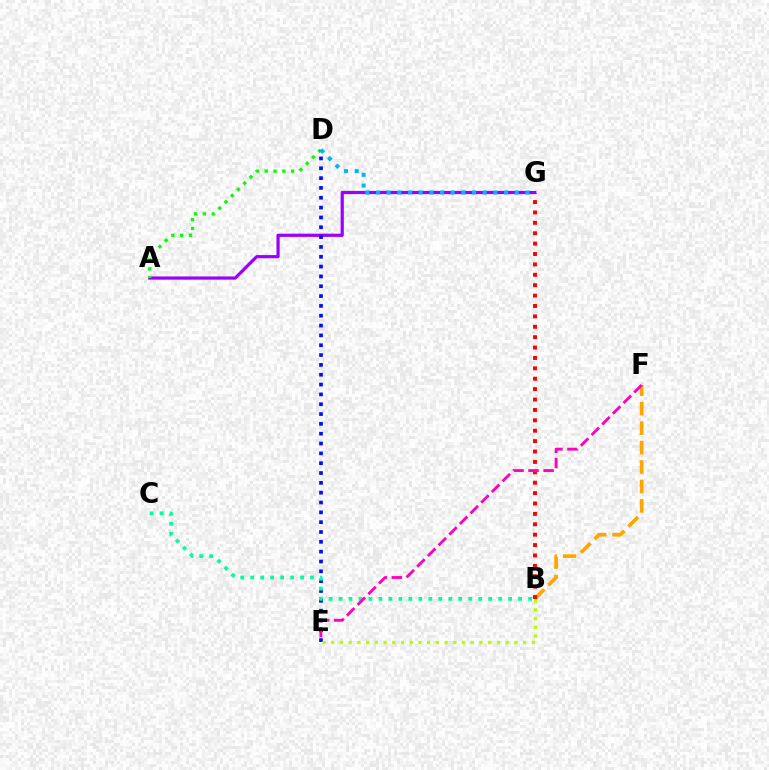{('A', 'G'): [{'color': '#9b00ff', 'line_style': 'solid', 'thickness': 2.31}], ('A', 'D'): [{'color': '#08ff00', 'line_style': 'dotted', 'thickness': 2.4}], ('D', 'E'): [{'color': '#0010ff', 'line_style': 'dotted', 'thickness': 2.67}], ('B', 'F'): [{'color': '#ffa500', 'line_style': 'dashed', 'thickness': 2.64}], ('B', 'G'): [{'color': '#ff0000', 'line_style': 'dotted', 'thickness': 2.82}], ('B', 'C'): [{'color': '#00ff9d', 'line_style': 'dotted', 'thickness': 2.71}], ('B', 'E'): [{'color': '#b3ff00', 'line_style': 'dotted', 'thickness': 2.37}], ('D', 'G'): [{'color': '#00b5ff', 'line_style': 'dotted', 'thickness': 2.9}], ('E', 'F'): [{'color': '#ff00bd', 'line_style': 'dashed', 'thickness': 2.05}]}